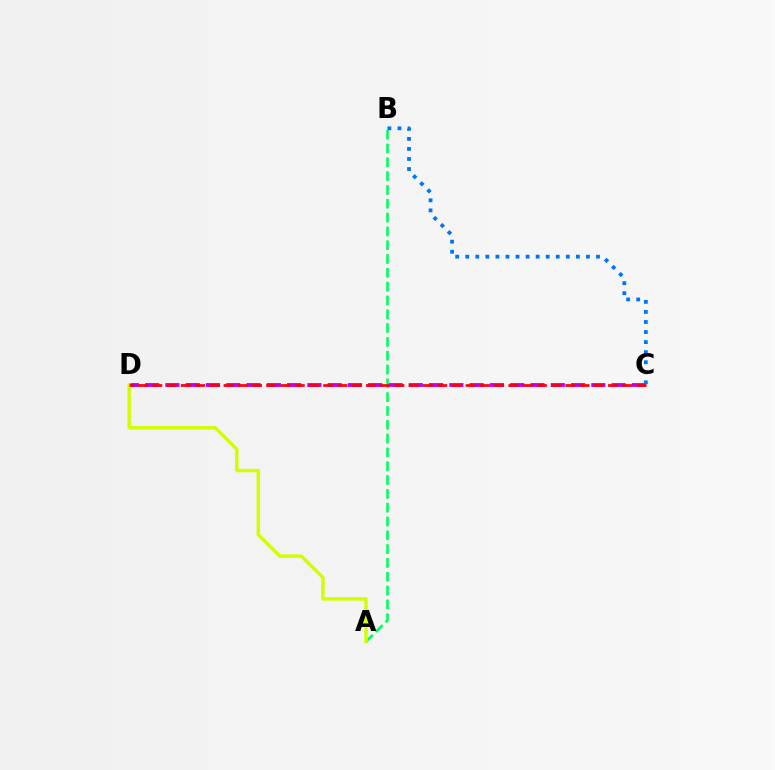{('C', 'D'): [{'color': '#b900ff', 'line_style': 'dashed', 'thickness': 2.76}, {'color': '#ff0000', 'line_style': 'dashed', 'thickness': 1.93}], ('A', 'B'): [{'color': '#00ff5c', 'line_style': 'dashed', 'thickness': 1.88}], ('B', 'C'): [{'color': '#0074ff', 'line_style': 'dotted', 'thickness': 2.73}], ('A', 'D'): [{'color': '#d1ff00', 'line_style': 'solid', 'thickness': 2.48}]}